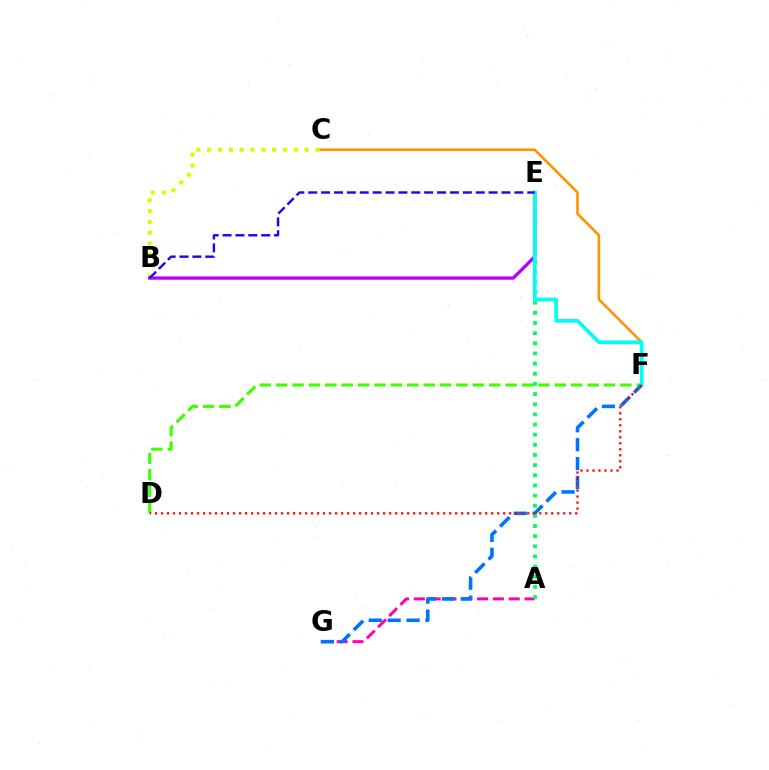{('A', 'G'): [{'color': '#ff00ac', 'line_style': 'dashed', 'thickness': 2.15}], ('D', 'F'): [{'color': '#3dff00', 'line_style': 'dashed', 'thickness': 2.23}, {'color': '#ff0000', 'line_style': 'dotted', 'thickness': 1.63}], ('B', 'C'): [{'color': '#d1ff00', 'line_style': 'dotted', 'thickness': 2.94}], ('C', 'F'): [{'color': '#ff9400', 'line_style': 'solid', 'thickness': 1.88}], ('B', 'E'): [{'color': '#b900ff', 'line_style': 'solid', 'thickness': 2.38}, {'color': '#2500ff', 'line_style': 'dashed', 'thickness': 1.75}], ('F', 'G'): [{'color': '#0074ff', 'line_style': 'dashed', 'thickness': 2.57}], ('A', 'E'): [{'color': '#00ff5c', 'line_style': 'dotted', 'thickness': 2.76}], ('E', 'F'): [{'color': '#00fff6', 'line_style': 'solid', 'thickness': 2.67}]}